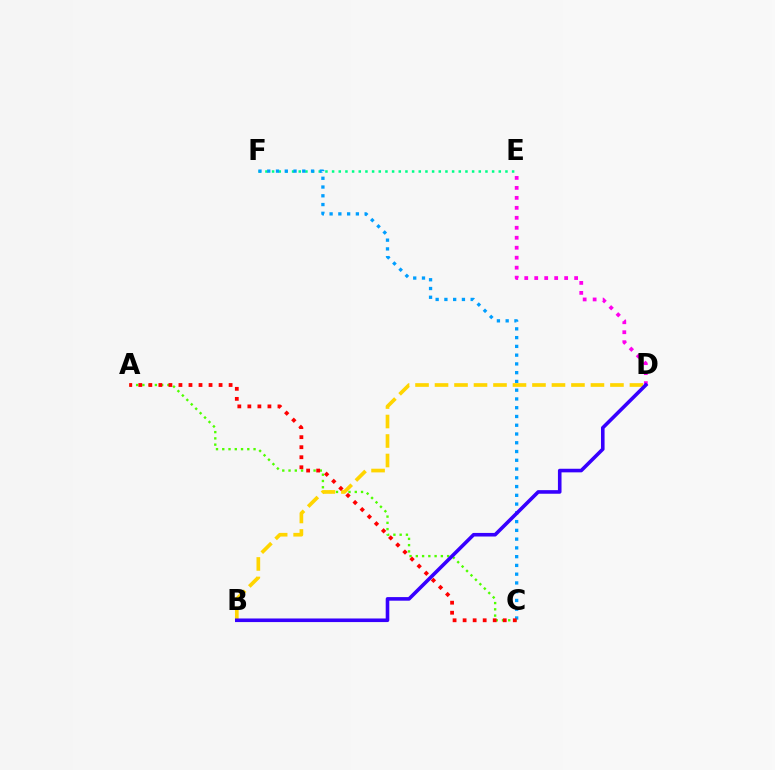{('A', 'C'): [{'color': '#4fff00', 'line_style': 'dotted', 'thickness': 1.7}, {'color': '#ff0000', 'line_style': 'dotted', 'thickness': 2.73}], ('E', 'F'): [{'color': '#00ff86', 'line_style': 'dotted', 'thickness': 1.81}], ('C', 'F'): [{'color': '#009eff', 'line_style': 'dotted', 'thickness': 2.38}], ('B', 'D'): [{'color': '#ffd500', 'line_style': 'dashed', 'thickness': 2.65}, {'color': '#3700ff', 'line_style': 'solid', 'thickness': 2.59}], ('D', 'E'): [{'color': '#ff00ed', 'line_style': 'dotted', 'thickness': 2.71}]}